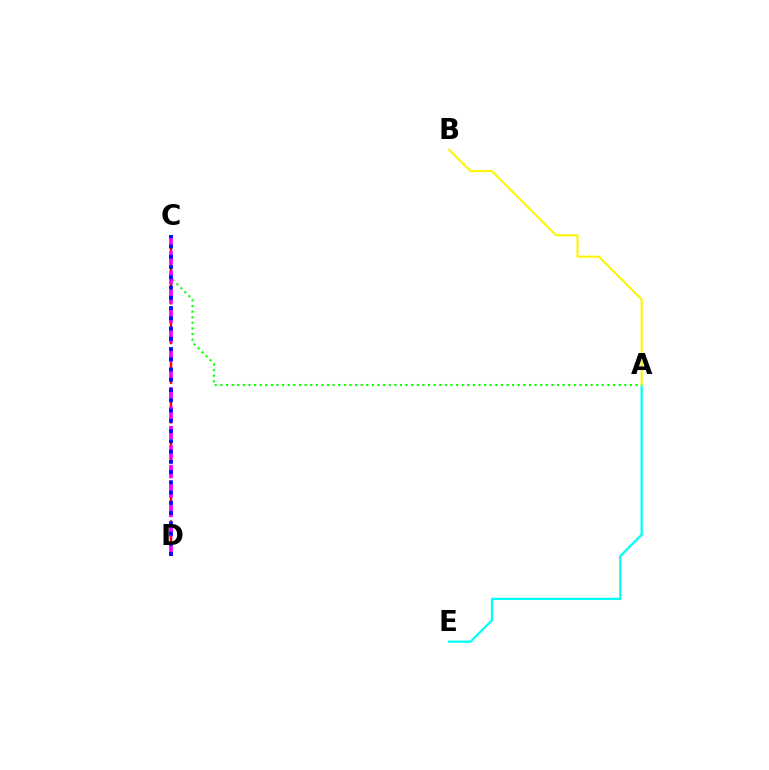{('A', 'E'): [{'color': '#00fff6', 'line_style': 'solid', 'thickness': 1.62}], ('A', 'C'): [{'color': '#08ff00', 'line_style': 'dotted', 'thickness': 1.52}], ('C', 'D'): [{'color': '#ff0000', 'line_style': 'dashed', 'thickness': 1.8}, {'color': '#ee00ff', 'line_style': 'dashed', 'thickness': 2.64}, {'color': '#0010ff', 'line_style': 'dotted', 'thickness': 2.79}], ('A', 'B'): [{'color': '#fcf500', 'line_style': 'solid', 'thickness': 1.51}]}